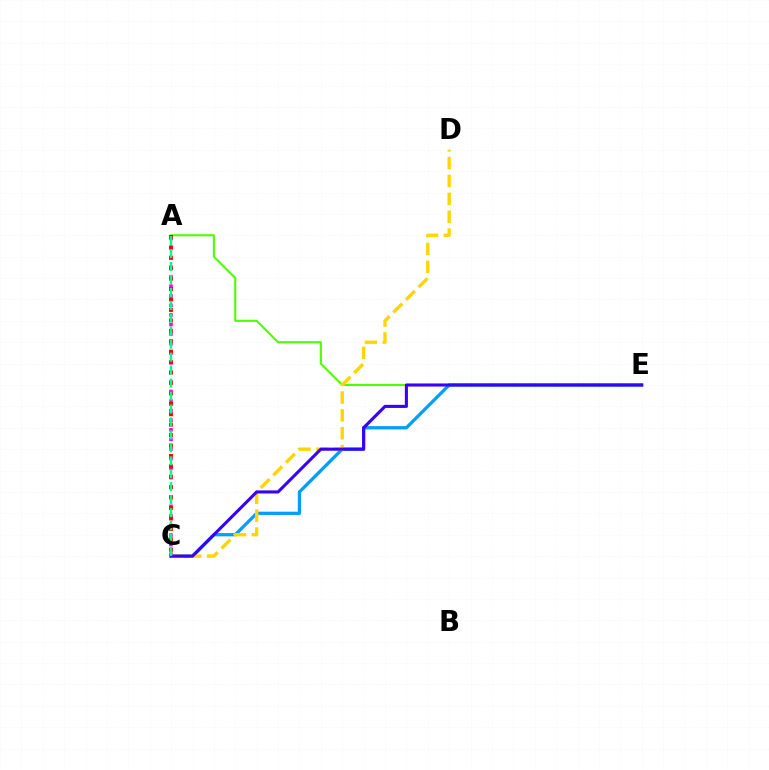{('C', 'E'): [{'color': '#009eff', 'line_style': 'solid', 'thickness': 2.35}, {'color': '#3700ff', 'line_style': 'solid', 'thickness': 2.22}], ('A', 'C'): [{'color': '#ff00ed', 'line_style': 'dotted', 'thickness': 2.6}, {'color': '#ff0000', 'line_style': 'dotted', 'thickness': 2.83}, {'color': '#00ff86', 'line_style': 'dashed', 'thickness': 1.76}], ('A', 'E'): [{'color': '#4fff00', 'line_style': 'solid', 'thickness': 1.5}], ('C', 'D'): [{'color': '#ffd500', 'line_style': 'dashed', 'thickness': 2.43}]}